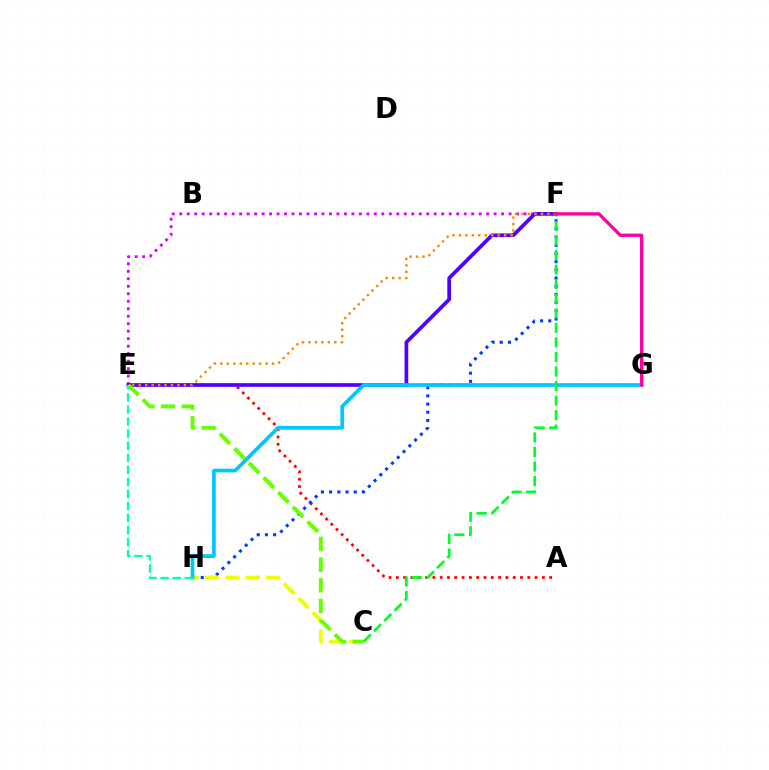{('E', 'F'): [{'color': '#d600ff', 'line_style': 'dotted', 'thickness': 2.03}, {'color': '#4f00ff', 'line_style': 'solid', 'thickness': 2.66}, {'color': '#ff8800', 'line_style': 'dotted', 'thickness': 1.76}], ('A', 'E'): [{'color': '#ff0000', 'line_style': 'dotted', 'thickness': 1.98}], ('F', 'H'): [{'color': '#003fff', 'line_style': 'dotted', 'thickness': 2.23}], ('C', 'H'): [{'color': '#eeff00', 'line_style': 'dashed', 'thickness': 2.77}], ('G', 'H'): [{'color': '#00c7ff', 'line_style': 'solid', 'thickness': 2.68}], ('E', 'H'): [{'color': '#00ffaf', 'line_style': 'dashed', 'thickness': 1.64}], ('C', 'F'): [{'color': '#00ff27', 'line_style': 'dashed', 'thickness': 1.98}], ('C', 'E'): [{'color': '#66ff00', 'line_style': 'dashed', 'thickness': 2.81}], ('F', 'G'): [{'color': '#ff00a0', 'line_style': 'solid', 'thickness': 2.39}]}